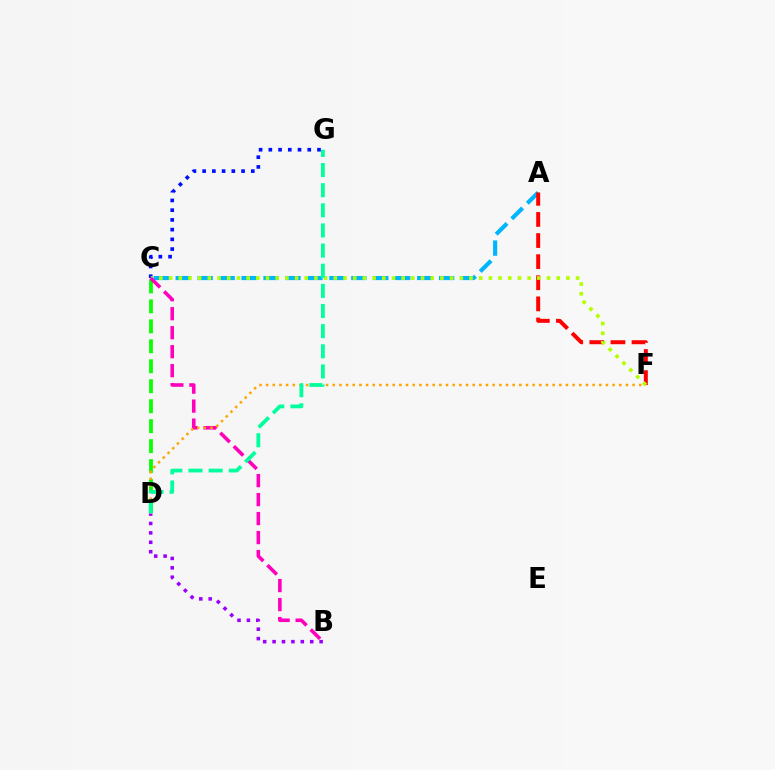{('A', 'C'): [{'color': '#00b5ff', 'line_style': 'dashed', 'thickness': 2.98}], ('C', 'D'): [{'color': '#08ff00', 'line_style': 'dashed', 'thickness': 2.71}], ('A', 'F'): [{'color': '#ff0000', 'line_style': 'dashed', 'thickness': 2.87}], ('B', 'D'): [{'color': '#9b00ff', 'line_style': 'dotted', 'thickness': 2.56}], ('C', 'G'): [{'color': '#0010ff', 'line_style': 'dotted', 'thickness': 2.64}], ('C', 'F'): [{'color': '#b3ff00', 'line_style': 'dotted', 'thickness': 2.63}], ('B', 'C'): [{'color': '#ff00bd', 'line_style': 'dashed', 'thickness': 2.58}], ('D', 'F'): [{'color': '#ffa500', 'line_style': 'dotted', 'thickness': 1.81}], ('D', 'G'): [{'color': '#00ff9d', 'line_style': 'dashed', 'thickness': 2.74}]}